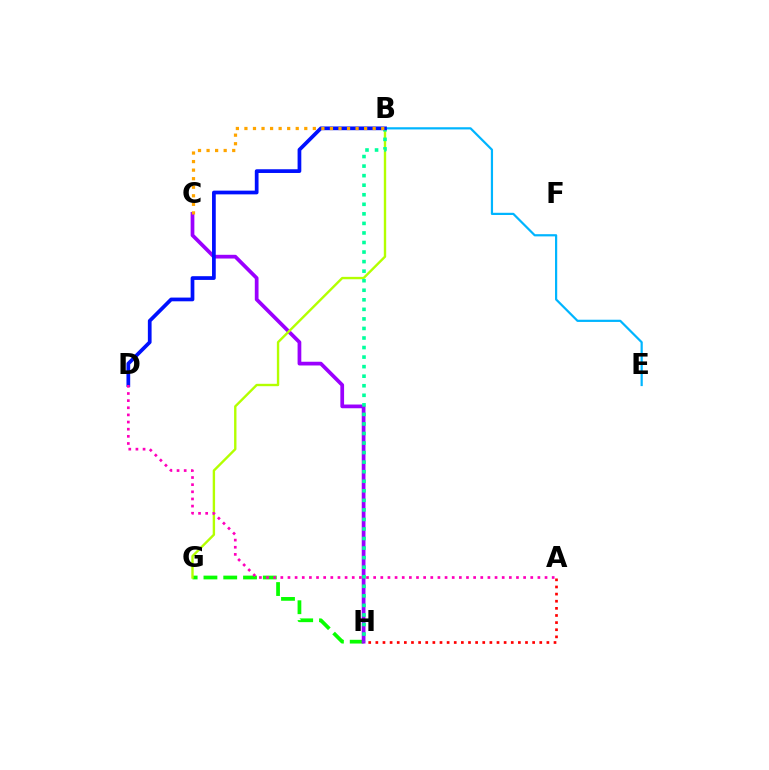{('G', 'H'): [{'color': '#08ff00', 'line_style': 'dashed', 'thickness': 2.69}], ('C', 'H'): [{'color': '#9b00ff', 'line_style': 'solid', 'thickness': 2.69}], ('B', 'E'): [{'color': '#00b5ff', 'line_style': 'solid', 'thickness': 1.59}], ('B', 'G'): [{'color': '#b3ff00', 'line_style': 'solid', 'thickness': 1.72}], ('B', 'H'): [{'color': '#00ff9d', 'line_style': 'dotted', 'thickness': 2.59}], ('B', 'D'): [{'color': '#0010ff', 'line_style': 'solid', 'thickness': 2.68}], ('A', 'D'): [{'color': '#ff00bd', 'line_style': 'dotted', 'thickness': 1.94}], ('A', 'H'): [{'color': '#ff0000', 'line_style': 'dotted', 'thickness': 1.94}], ('B', 'C'): [{'color': '#ffa500', 'line_style': 'dotted', 'thickness': 2.32}]}